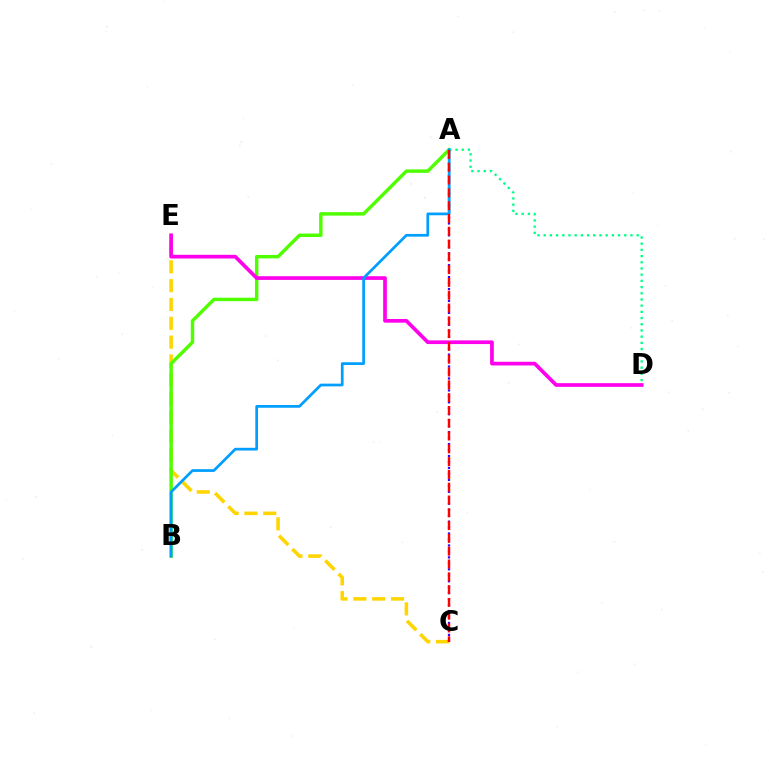{('C', 'E'): [{'color': '#ffd500', 'line_style': 'dashed', 'thickness': 2.56}], ('A', 'C'): [{'color': '#3700ff', 'line_style': 'dotted', 'thickness': 1.62}, {'color': '#ff0000', 'line_style': 'dashed', 'thickness': 1.74}], ('A', 'B'): [{'color': '#4fff00', 'line_style': 'solid', 'thickness': 2.47}, {'color': '#009eff', 'line_style': 'solid', 'thickness': 1.96}], ('D', 'E'): [{'color': '#ff00ed', 'line_style': 'solid', 'thickness': 2.66}], ('A', 'D'): [{'color': '#00ff86', 'line_style': 'dotted', 'thickness': 1.68}]}